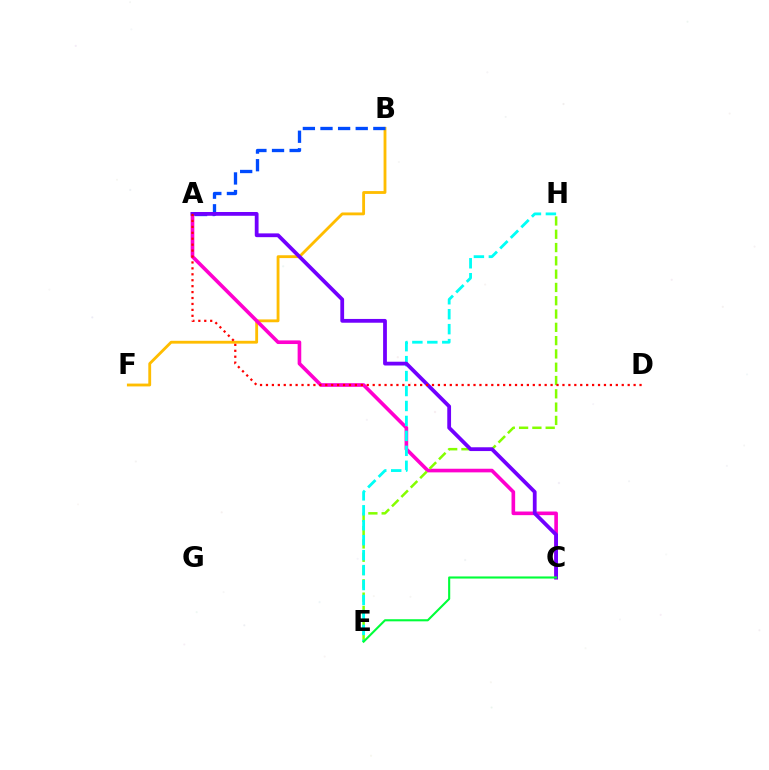{('B', 'F'): [{'color': '#ffbd00', 'line_style': 'solid', 'thickness': 2.04}], ('A', 'B'): [{'color': '#004bff', 'line_style': 'dashed', 'thickness': 2.39}], ('A', 'C'): [{'color': '#ff00cf', 'line_style': 'solid', 'thickness': 2.61}, {'color': '#7200ff', 'line_style': 'solid', 'thickness': 2.72}], ('E', 'H'): [{'color': '#84ff00', 'line_style': 'dashed', 'thickness': 1.81}, {'color': '#00fff6', 'line_style': 'dashed', 'thickness': 2.03}], ('C', 'E'): [{'color': '#00ff39', 'line_style': 'solid', 'thickness': 1.52}], ('A', 'D'): [{'color': '#ff0000', 'line_style': 'dotted', 'thickness': 1.61}]}